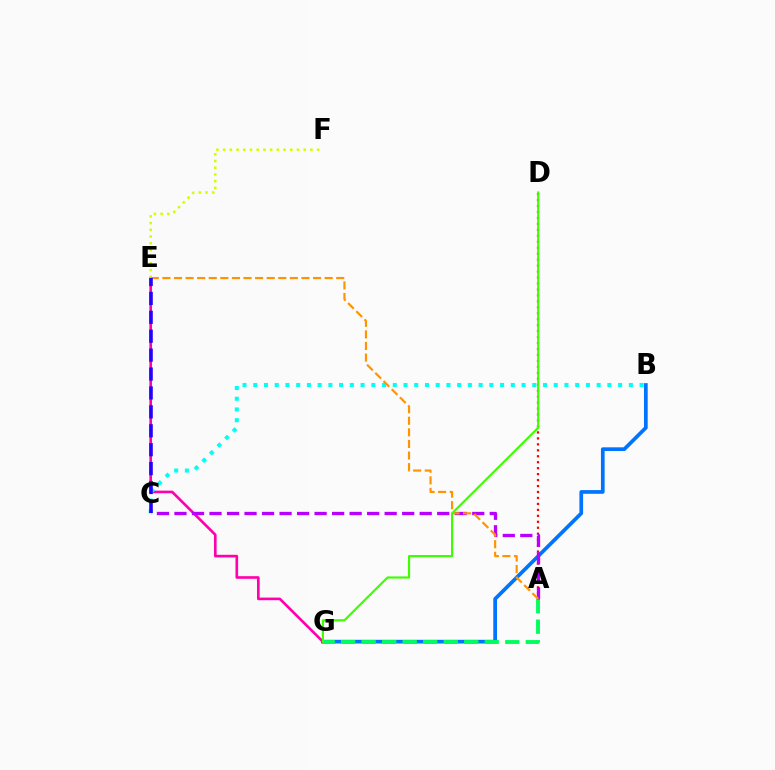{('B', 'G'): [{'color': '#0074ff', 'line_style': 'solid', 'thickness': 2.66}], ('E', 'G'): [{'color': '#ff00ac', 'line_style': 'solid', 'thickness': 1.9}], ('A', 'G'): [{'color': '#00ff5c', 'line_style': 'dashed', 'thickness': 2.79}], ('E', 'F'): [{'color': '#d1ff00', 'line_style': 'dotted', 'thickness': 1.82}], ('A', 'D'): [{'color': '#ff0000', 'line_style': 'dotted', 'thickness': 1.62}], ('A', 'C'): [{'color': '#b900ff', 'line_style': 'dashed', 'thickness': 2.38}], ('B', 'C'): [{'color': '#00fff6', 'line_style': 'dotted', 'thickness': 2.92}], ('A', 'E'): [{'color': '#ff9400', 'line_style': 'dashed', 'thickness': 1.57}], ('C', 'E'): [{'color': '#2500ff', 'line_style': 'dashed', 'thickness': 2.57}], ('D', 'G'): [{'color': '#3dff00', 'line_style': 'solid', 'thickness': 1.54}]}